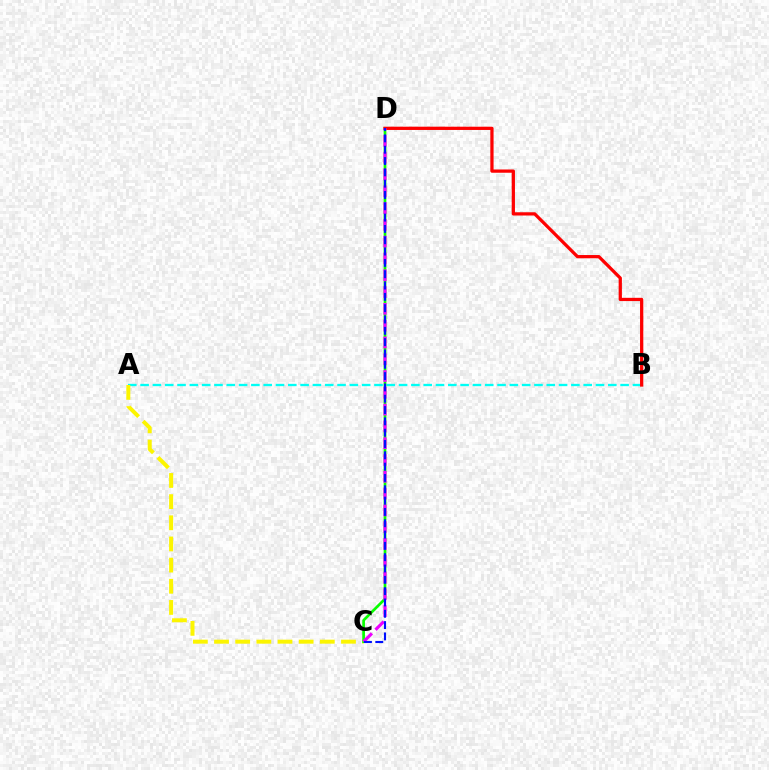{('A', 'B'): [{'color': '#00fff6', 'line_style': 'dashed', 'thickness': 1.67}], ('A', 'C'): [{'color': '#fcf500', 'line_style': 'dashed', 'thickness': 2.87}], ('C', 'D'): [{'color': '#08ff00', 'line_style': 'solid', 'thickness': 1.95}, {'color': '#ee00ff', 'line_style': 'dashed', 'thickness': 2.28}, {'color': '#0010ff', 'line_style': 'dashed', 'thickness': 1.54}], ('B', 'D'): [{'color': '#ff0000', 'line_style': 'solid', 'thickness': 2.34}]}